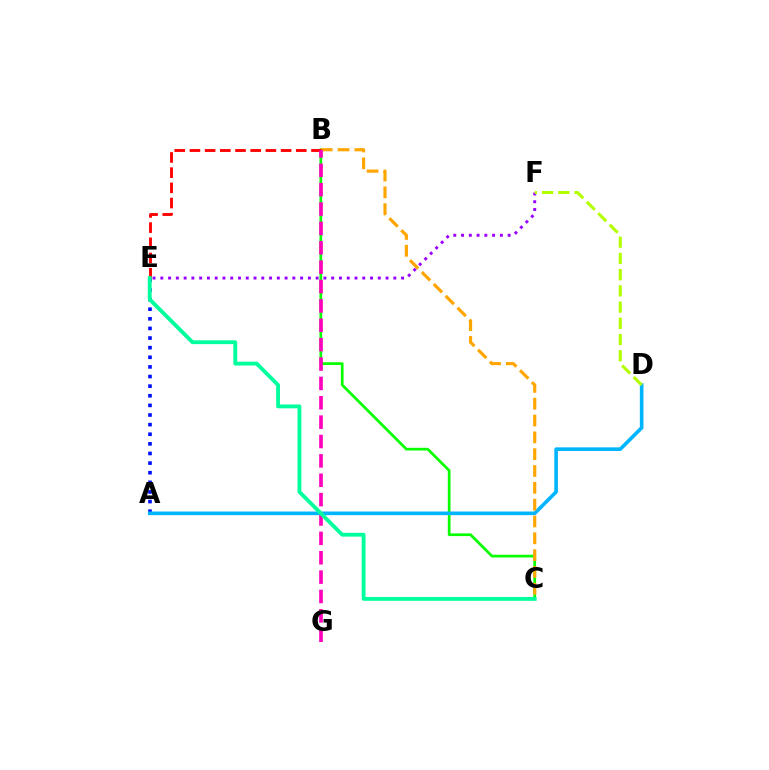{('B', 'C'): [{'color': '#08ff00', 'line_style': 'solid', 'thickness': 1.95}, {'color': '#ffa500', 'line_style': 'dashed', 'thickness': 2.28}], ('A', 'E'): [{'color': '#0010ff', 'line_style': 'dotted', 'thickness': 2.61}], ('A', 'D'): [{'color': '#00b5ff', 'line_style': 'solid', 'thickness': 2.61}], ('E', 'F'): [{'color': '#9b00ff', 'line_style': 'dotted', 'thickness': 2.11}], ('D', 'F'): [{'color': '#b3ff00', 'line_style': 'dashed', 'thickness': 2.2}], ('B', 'E'): [{'color': '#ff0000', 'line_style': 'dashed', 'thickness': 2.06}], ('B', 'G'): [{'color': '#ff00bd', 'line_style': 'dashed', 'thickness': 2.63}], ('C', 'E'): [{'color': '#00ff9d', 'line_style': 'solid', 'thickness': 2.76}]}